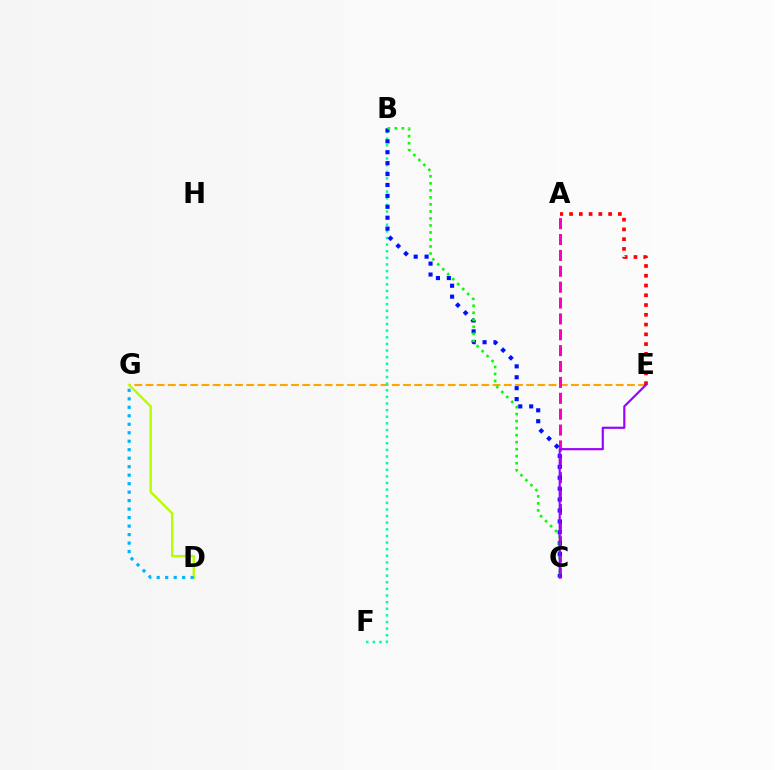{('E', 'G'): [{'color': '#ffa500', 'line_style': 'dashed', 'thickness': 1.52}], ('D', 'G'): [{'color': '#b3ff00', 'line_style': 'solid', 'thickness': 1.73}, {'color': '#00b5ff', 'line_style': 'dotted', 'thickness': 2.31}], ('B', 'F'): [{'color': '#00ff9d', 'line_style': 'dotted', 'thickness': 1.8}], ('A', 'C'): [{'color': '#ff00bd', 'line_style': 'dashed', 'thickness': 2.16}], ('B', 'C'): [{'color': '#0010ff', 'line_style': 'dotted', 'thickness': 2.97}, {'color': '#08ff00', 'line_style': 'dotted', 'thickness': 1.91}], ('A', 'E'): [{'color': '#ff0000', 'line_style': 'dotted', 'thickness': 2.65}], ('C', 'E'): [{'color': '#9b00ff', 'line_style': 'solid', 'thickness': 1.55}]}